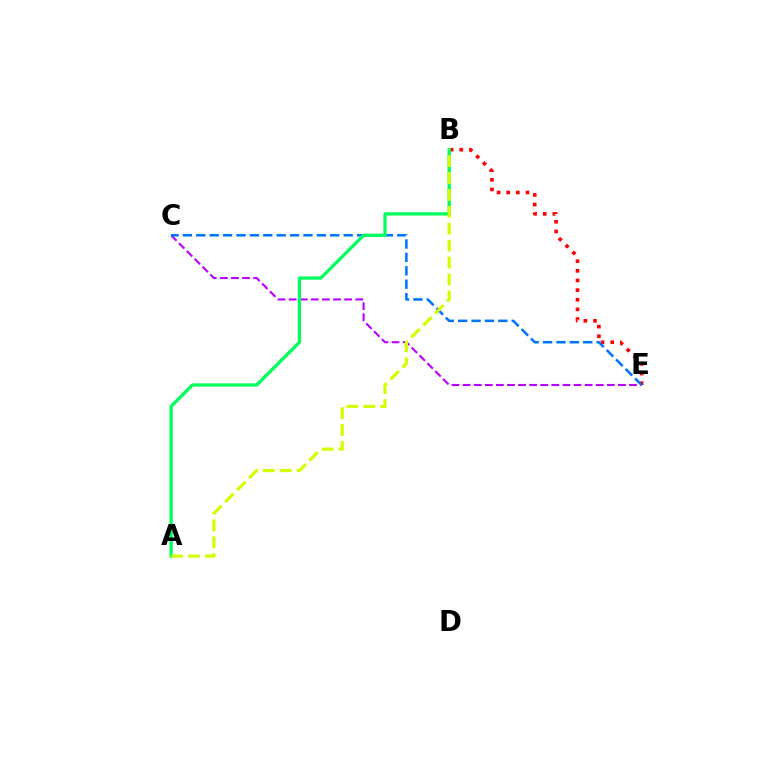{('B', 'E'): [{'color': '#ff0000', 'line_style': 'dotted', 'thickness': 2.62}], ('C', 'E'): [{'color': '#b900ff', 'line_style': 'dashed', 'thickness': 1.51}, {'color': '#0074ff', 'line_style': 'dashed', 'thickness': 1.82}], ('A', 'B'): [{'color': '#00ff5c', 'line_style': 'solid', 'thickness': 2.36}, {'color': '#d1ff00', 'line_style': 'dashed', 'thickness': 2.3}]}